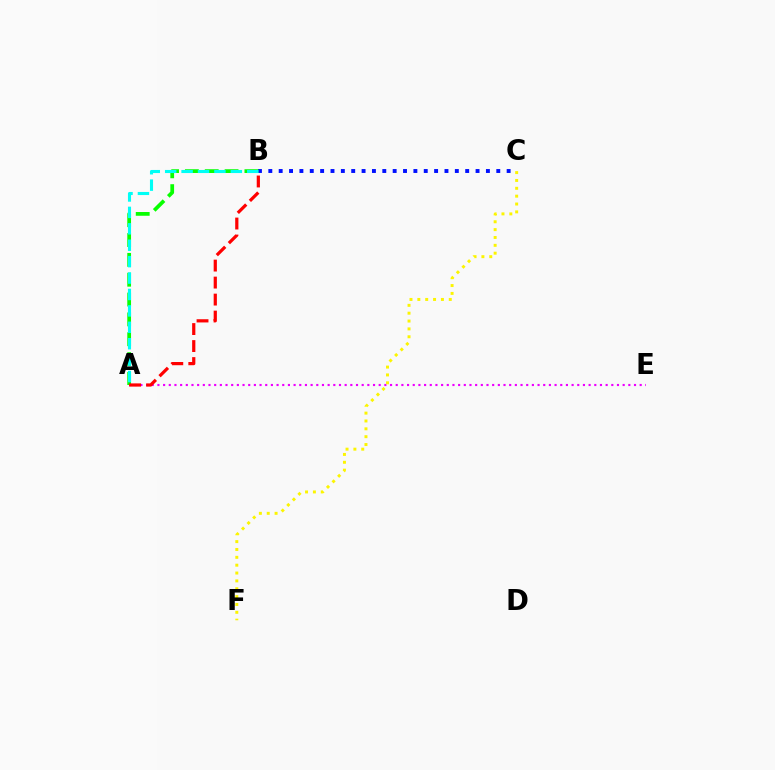{('A', 'E'): [{'color': '#ee00ff', 'line_style': 'dotted', 'thickness': 1.54}], ('C', 'F'): [{'color': '#fcf500', 'line_style': 'dotted', 'thickness': 2.13}], ('B', 'C'): [{'color': '#0010ff', 'line_style': 'dotted', 'thickness': 2.82}], ('A', 'B'): [{'color': '#08ff00', 'line_style': 'dashed', 'thickness': 2.7}, {'color': '#00fff6', 'line_style': 'dashed', 'thickness': 2.23}, {'color': '#ff0000', 'line_style': 'dashed', 'thickness': 2.31}]}